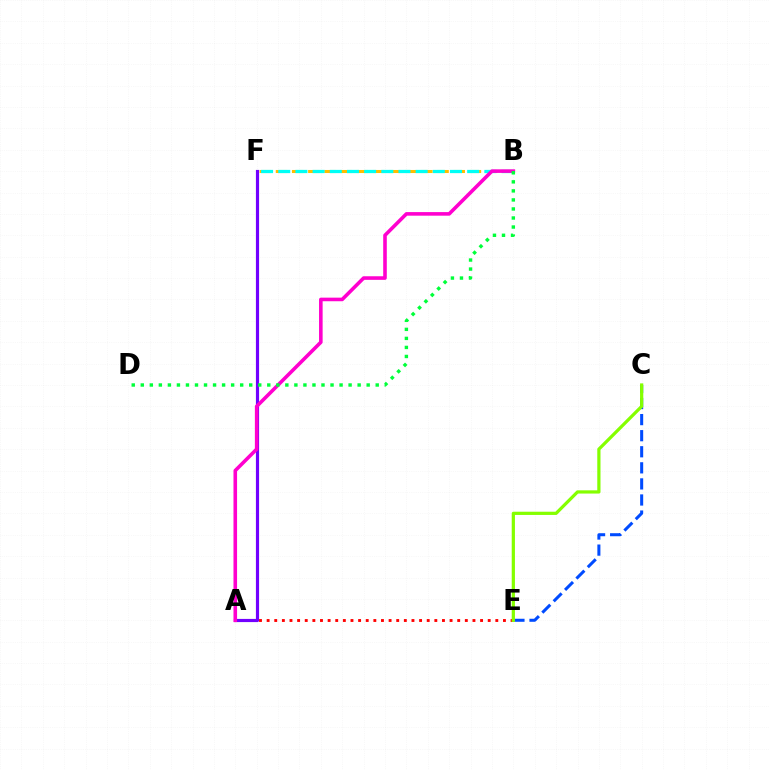{('B', 'F'): [{'color': '#ffbd00', 'line_style': 'dashed', 'thickness': 2.2}, {'color': '#00fff6', 'line_style': 'dashed', 'thickness': 2.33}], ('A', 'E'): [{'color': '#ff0000', 'line_style': 'dotted', 'thickness': 2.07}], ('C', 'E'): [{'color': '#004bff', 'line_style': 'dashed', 'thickness': 2.18}, {'color': '#84ff00', 'line_style': 'solid', 'thickness': 2.32}], ('A', 'F'): [{'color': '#7200ff', 'line_style': 'solid', 'thickness': 2.28}], ('A', 'B'): [{'color': '#ff00cf', 'line_style': 'solid', 'thickness': 2.59}], ('B', 'D'): [{'color': '#00ff39', 'line_style': 'dotted', 'thickness': 2.46}]}